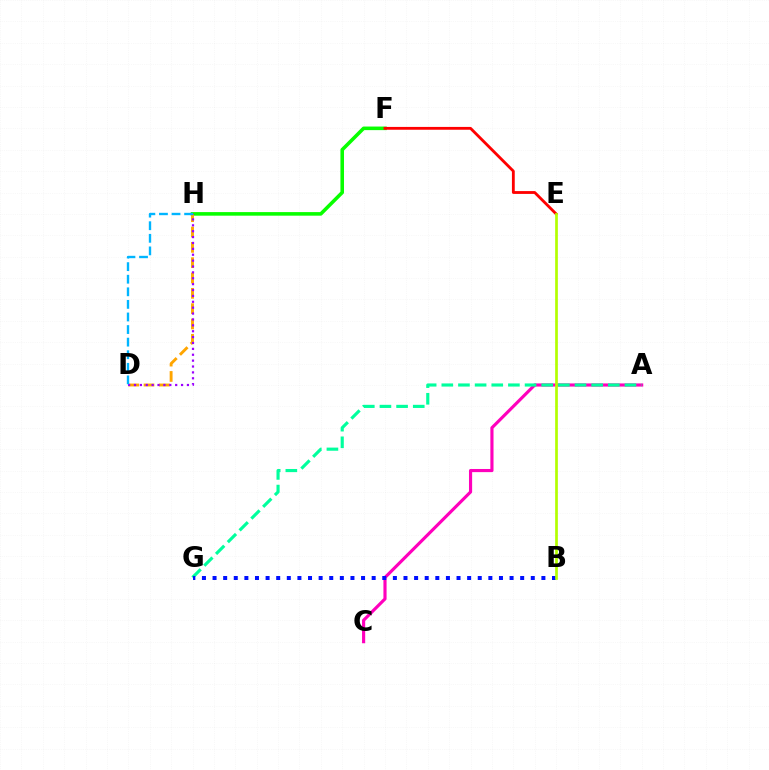{('F', 'H'): [{'color': '#08ff00', 'line_style': 'solid', 'thickness': 2.57}], ('E', 'F'): [{'color': '#ff0000', 'line_style': 'solid', 'thickness': 2.03}], ('A', 'C'): [{'color': '#ff00bd', 'line_style': 'solid', 'thickness': 2.27}], ('D', 'H'): [{'color': '#ffa500', 'line_style': 'dashed', 'thickness': 2.08}, {'color': '#9b00ff', 'line_style': 'dotted', 'thickness': 1.6}, {'color': '#00b5ff', 'line_style': 'dashed', 'thickness': 1.71}], ('A', 'G'): [{'color': '#00ff9d', 'line_style': 'dashed', 'thickness': 2.26}], ('B', 'G'): [{'color': '#0010ff', 'line_style': 'dotted', 'thickness': 2.88}], ('B', 'E'): [{'color': '#b3ff00', 'line_style': 'solid', 'thickness': 1.94}]}